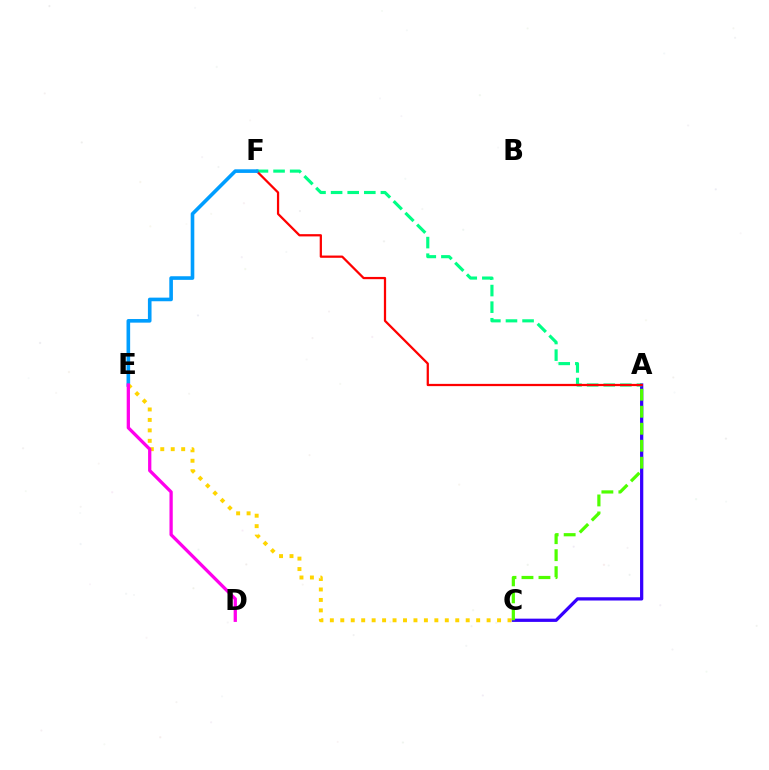{('A', 'C'): [{'color': '#3700ff', 'line_style': 'solid', 'thickness': 2.34}, {'color': '#4fff00', 'line_style': 'dashed', 'thickness': 2.31}], ('A', 'F'): [{'color': '#00ff86', 'line_style': 'dashed', 'thickness': 2.26}, {'color': '#ff0000', 'line_style': 'solid', 'thickness': 1.62}], ('E', 'F'): [{'color': '#009eff', 'line_style': 'solid', 'thickness': 2.6}], ('C', 'E'): [{'color': '#ffd500', 'line_style': 'dotted', 'thickness': 2.84}], ('D', 'E'): [{'color': '#ff00ed', 'line_style': 'solid', 'thickness': 2.36}]}